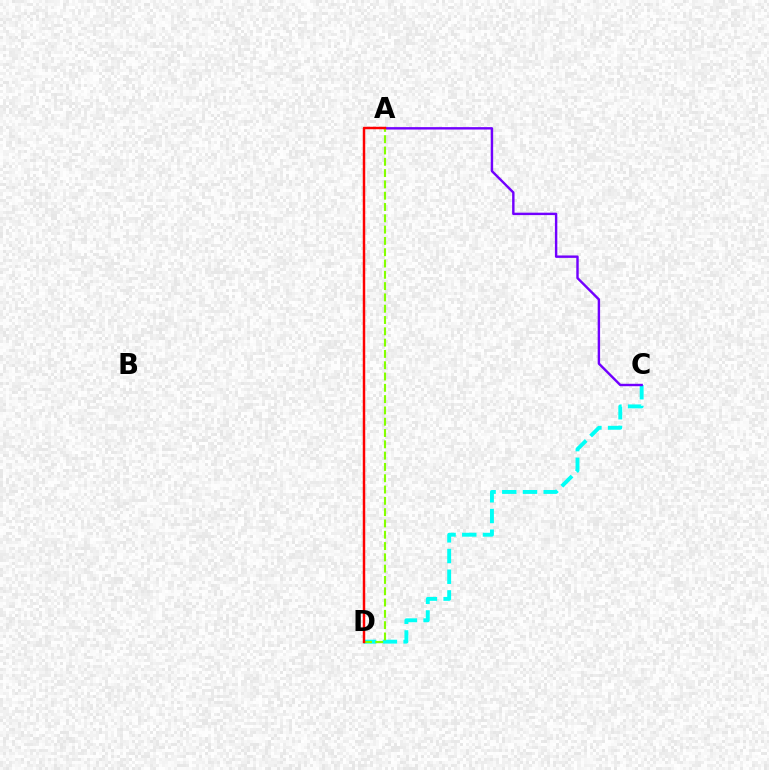{('C', 'D'): [{'color': '#00fff6', 'line_style': 'dashed', 'thickness': 2.81}], ('A', 'C'): [{'color': '#7200ff', 'line_style': 'solid', 'thickness': 1.74}], ('A', 'D'): [{'color': '#84ff00', 'line_style': 'dashed', 'thickness': 1.54}, {'color': '#ff0000', 'line_style': 'solid', 'thickness': 1.77}]}